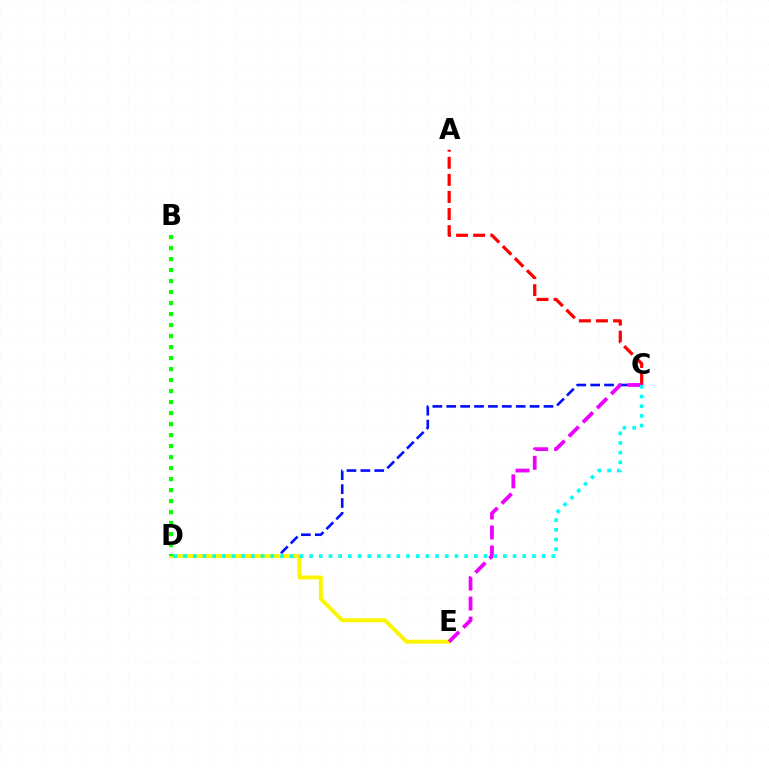{('C', 'D'): [{'color': '#0010ff', 'line_style': 'dashed', 'thickness': 1.89}, {'color': '#00fff6', 'line_style': 'dotted', 'thickness': 2.63}], ('D', 'E'): [{'color': '#fcf500', 'line_style': 'solid', 'thickness': 2.85}], ('A', 'C'): [{'color': '#ff0000', 'line_style': 'dashed', 'thickness': 2.32}], ('C', 'E'): [{'color': '#ee00ff', 'line_style': 'dashed', 'thickness': 2.72}], ('B', 'D'): [{'color': '#08ff00', 'line_style': 'dotted', 'thickness': 2.99}]}